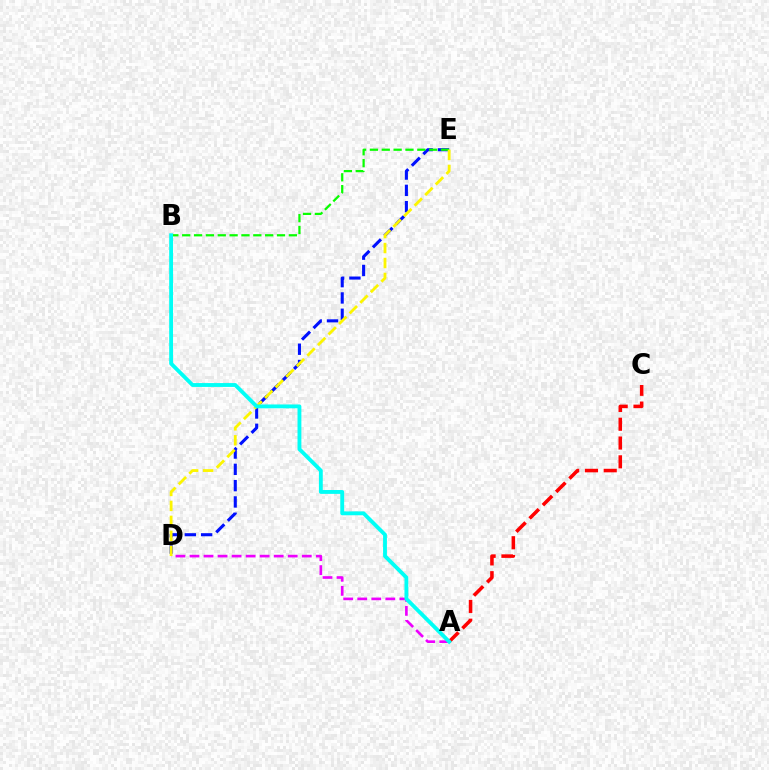{('D', 'E'): [{'color': '#0010ff', 'line_style': 'dashed', 'thickness': 2.21}, {'color': '#fcf500', 'line_style': 'dashed', 'thickness': 2.03}], ('A', 'D'): [{'color': '#ee00ff', 'line_style': 'dashed', 'thickness': 1.91}], ('B', 'E'): [{'color': '#08ff00', 'line_style': 'dashed', 'thickness': 1.61}], ('A', 'C'): [{'color': '#ff0000', 'line_style': 'dashed', 'thickness': 2.55}], ('A', 'B'): [{'color': '#00fff6', 'line_style': 'solid', 'thickness': 2.77}]}